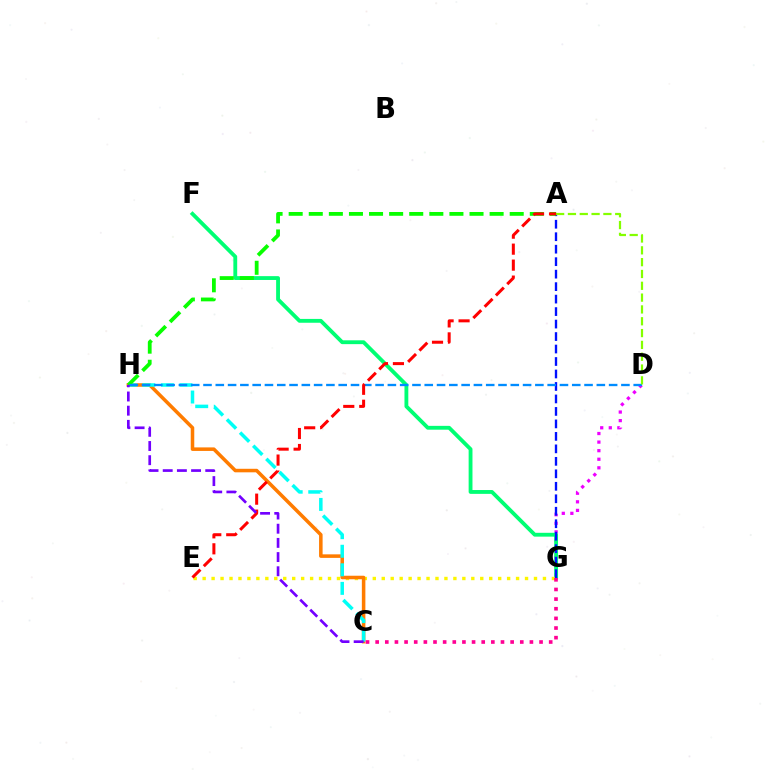{('D', 'G'): [{'color': '#ee00ff', 'line_style': 'dotted', 'thickness': 2.33}], ('F', 'G'): [{'color': '#00ff74', 'line_style': 'solid', 'thickness': 2.76}], ('E', 'G'): [{'color': '#fcf500', 'line_style': 'dotted', 'thickness': 2.43}], ('C', 'H'): [{'color': '#ff7c00', 'line_style': 'solid', 'thickness': 2.54}, {'color': '#00fff6', 'line_style': 'dashed', 'thickness': 2.52}, {'color': '#7200ff', 'line_style': 'dashed', 'thickness': 1.93}], ('A', 'G'): [{'color': '#0010ff', 'line_style': 'dashed', 'thickness': 1.7}], ('A', 'H'): [{'color': '#08ff00', 'line_style': 'dashed', 'thickness': 2.73}], ('C', 'G'): [{'color': '#ff0094', 'line_style': 'dotted', 'thickness': 2.62}], ('D', 'H'): [{'color': '#008cff', 'line_style': 'dashed', 'thickness': 1.67}], ('A', 'D'): [{'color': '#84ff00', 'line_style': 'dashed', 'thickness': 1.61}], ('A', 'E'): [{'color': '#ff0000', 'line_style': 'dashed', 'thickness': 2.17}]}